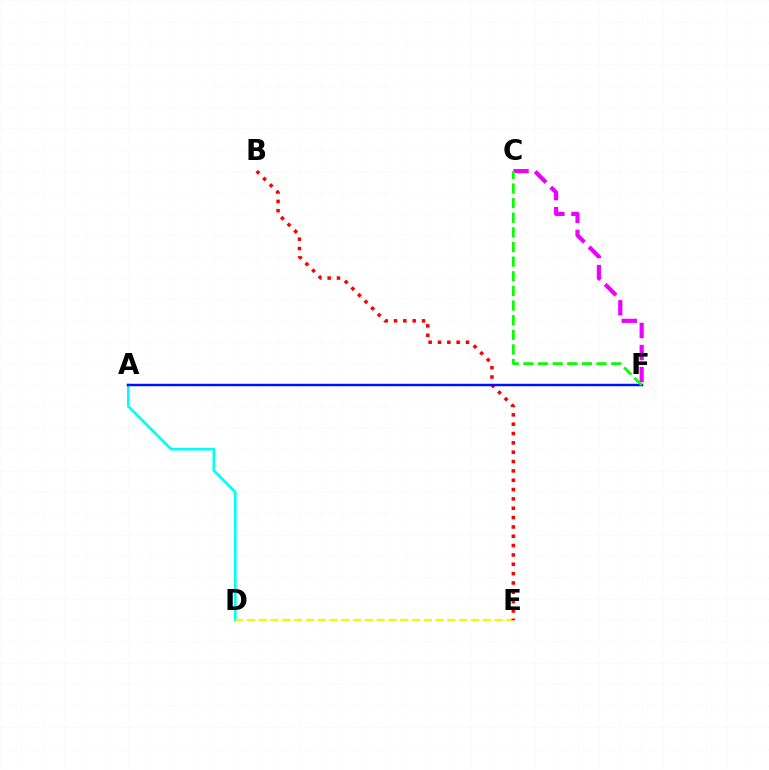{('A', 'D'): [{'color': '#00fff6', 'line_style': 'solid', 'thickness': 1.94}], ('D', 'E'): [{'color': '#fcf500', 'line_style': 'dashed', 'thickness': 1.6}], ('B', 'E'): [{'color': '#ff0000', 'line_style': 'dotted', 'thickness': 2.54}], ('A', 'F'): [{'color': '#0010ff', 'line_style': 'solid', 'thickness': 1.77}], ('C', 'F'): [{'color': '#ee00ff', 'line_style': 'dashed', 'thickness': 2.99}, {'color': '#08ff00', 'line_style': 'dashed', 'thickness': 1.99}]}